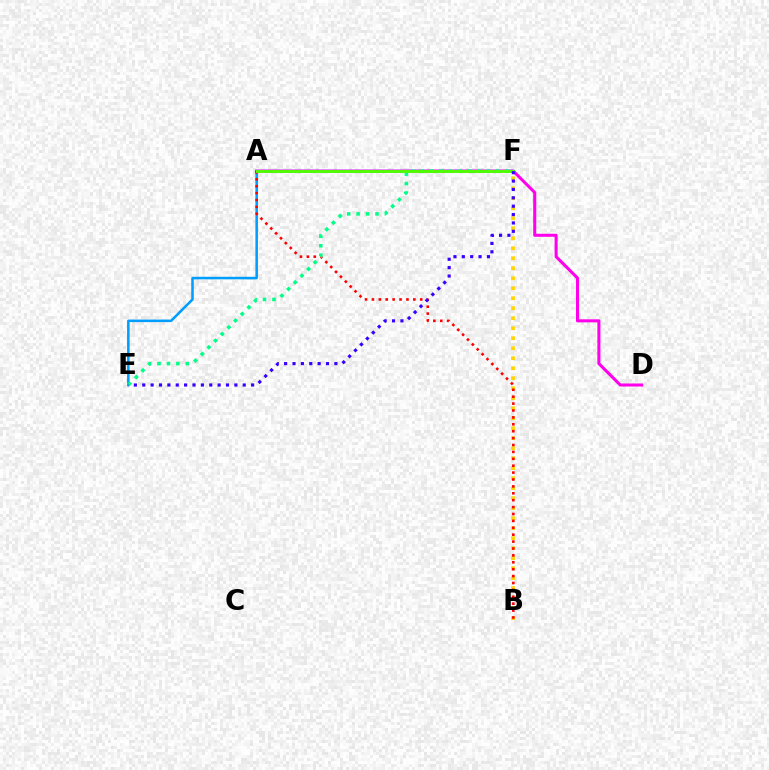{('E', 'F'): [{'color': '#009eff', 'line_style': 'solid', 'thickness': 1.83}, {'color': '#00ff86', 'line_style': 'dotted', 'thickness': 2.56}, {'color': '#3700ff', 'line_style': 'dotted', 'thickness': 2.28}], ('A', 'D'): [{'color': '#ff00ed', 'line_style': 'solid', 'thickness': 2.2}], ('B', 'F'): [{'color': '#ffd500', 'line_style': 'dotted', 'thickness': 2.72}], ('A', 'B'): [{'color': '#ff0000', 'line_style': 'dotted', 'thickness': 1.87}], ('A', 'F'): [{'color': '#4fff00', 'line_style': 'solid', 'thickness': 2.08}]}